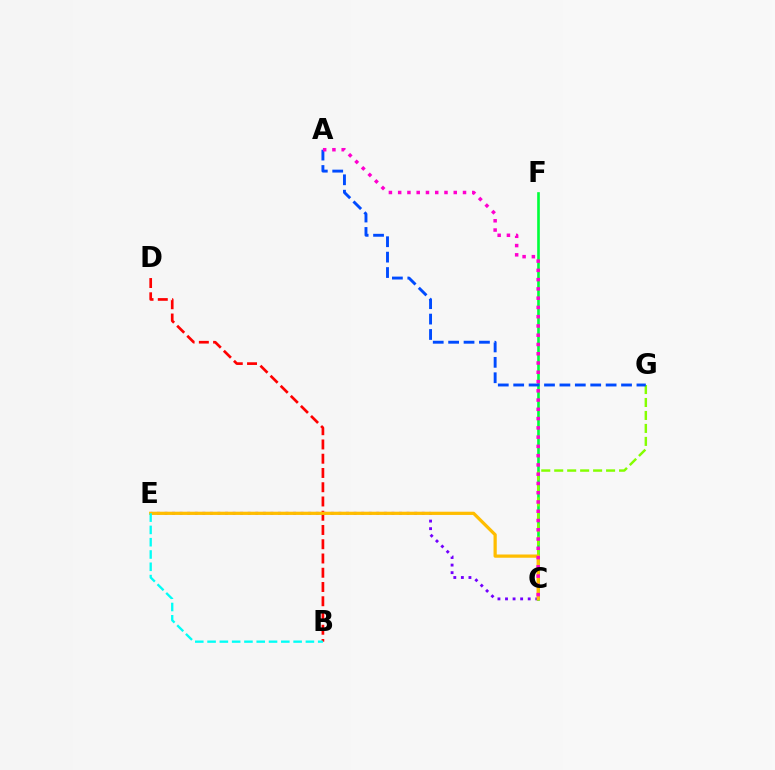{('C', 'E'): [{'color': '#7200ff', 'line_style': 'dotted', 'thickness': 2.06}, {'color': '#ffbd00', 'line_style': 'solid', 'thickness': 2.33}], ('C', 'F'): [{'color': '#00ff39', 'line_style': 'solid', 'thickness': 1.9}], ('B', 'D'): [{'color': '#ff0000', 'line_style': 'dashed', 'thickness': 1.94}], ('C', 'G'): [{'color': '#84ff00', 'line_style': 'dashed', 'thickness': 1.76}], ('B', 'E'): [{'color': '#00fff6', 'line_style': 'dashed', 'thickness': 1.67}], ('A', 'G'): [{'color': '#004bff', 'line_style': 'dashed', 'thickness': 2.09}], ('A', 'C'): [{'color': '#ff00cf', 'line_style': 'dotted', 'thickness': 2.52}]}